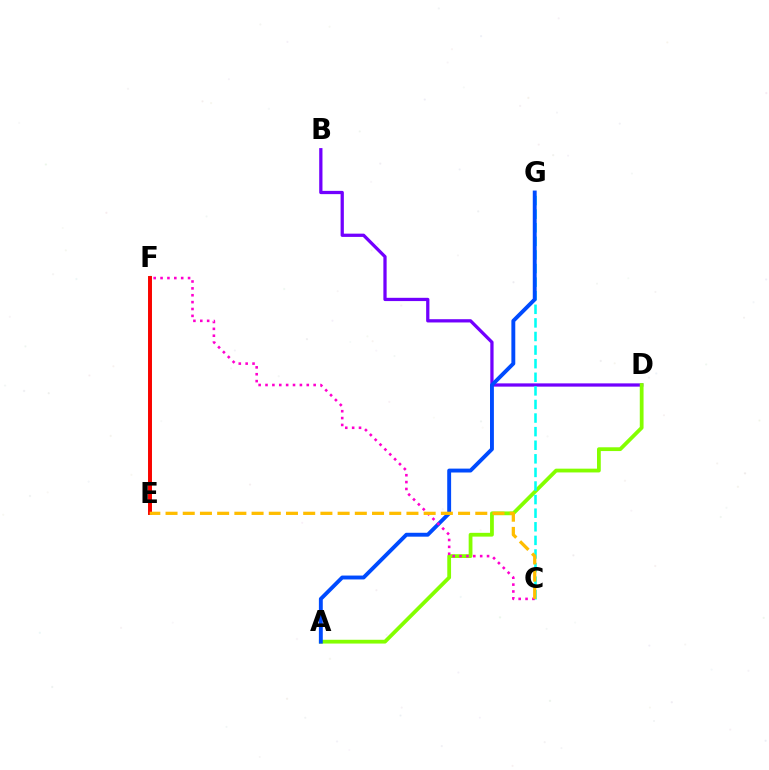{('B', 'D'): [{'color': '#7200ff', 'line_style': 'solid', 'thickness': 2.35}], ('A', 'D'): [{'color': '#84ff00', 'line_style': 'solid', 'thickness': 2.72}], ('E', 'F'): [{'color': '#00ff39', 'line_style': 'solid', 'thickness': 2.61}, {'color': '#ff0000', 'line_style': 'solid', 'thickness': 2.81}], ('C', 'G'): [{'color': '#00fff6', 'line_style': 'dashed', 'thickness': 1.85}], ('A', 'G'): [{'color': '#004bff', 'line_style': 'solid', 'thickness': 2.8}], ('C', 'F'): [{'color': '#ff00cf', 'line_style': 'dotted', 'thickness': 1.87}], ('C', 'E'): [{'color': '#ffbd00', 'line_style': 'dashed', 'thickness': 2.34}]}